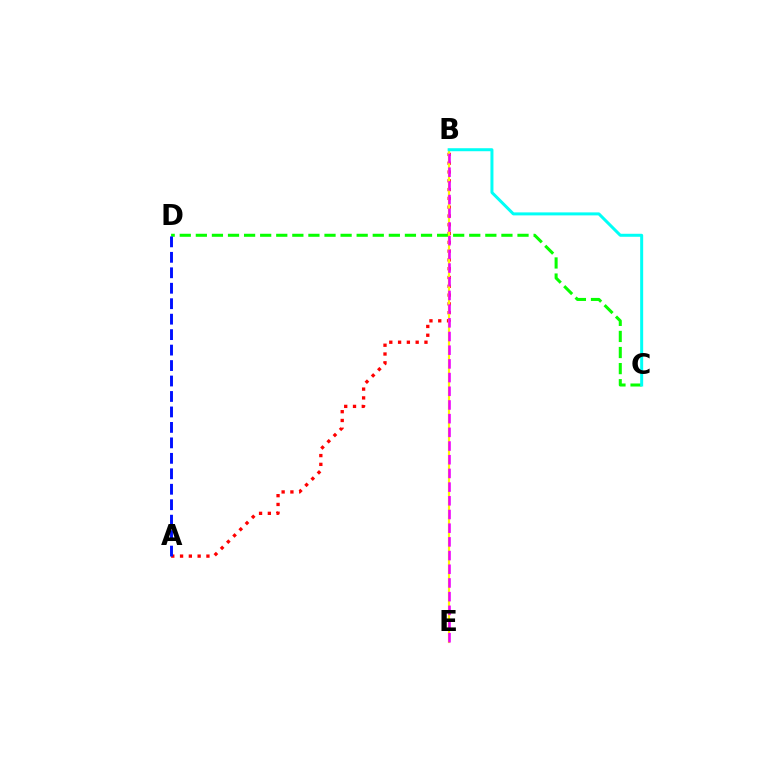{('A', 'B'): [{'color': '#ff0000', 'line_style': 'dotted', 'thickness': 2.39}], ('C', 'D'): [{'color': '#08ff00', 'line_style': 'dashed', 'thickness': 2.18}], ('B', 'E'): [{'color': '#fcf500', 'line_style': 'solid', 'thickness': 1.57}, {'color': '#ee00ff', 'line_style': 'dashed', 'thickness': 1.86}], ('B', 'C'): [{'color': '#00fff6', 'line_style': 'solid', 'thickness': 2.16}], ('A', 'D'): [{'color': '#0010ff', 'line_style': 'dashed', 'thickness': 2.1}]}